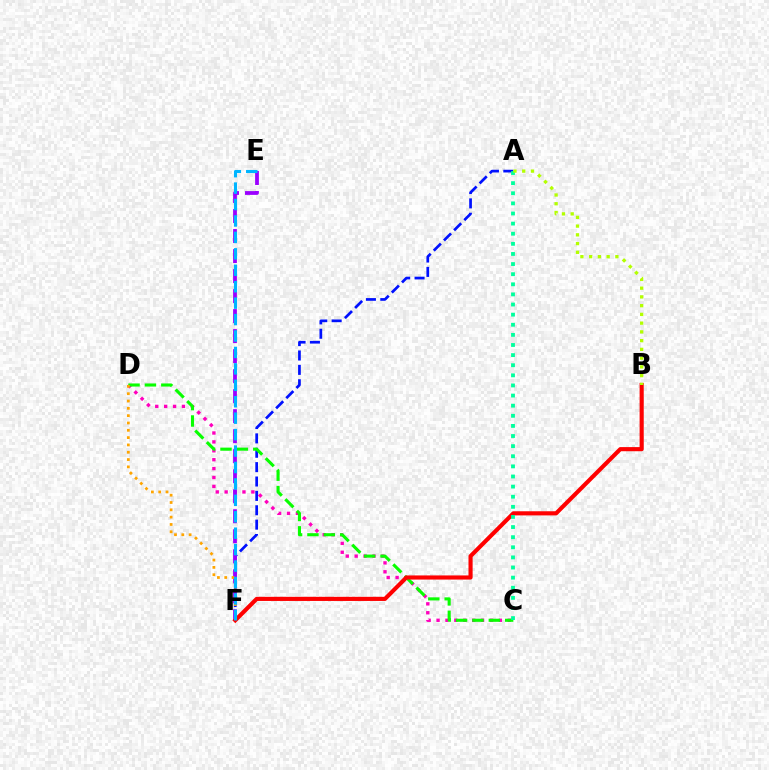{('A', 'F'): [{'color': '#0010ff', 'line_style': 'dashed', 'thickness': 1.95}], ('C', 'D'): [{'color': '#ff00bd', 'line_style': 'dotted', 'thickness': 2.42}, {'color': '#08ff00', 'line_style': 'dashed', 'thickness': 2.23}], ('E', 'F'): [{'color': '#9b00ff', 'line_style': 'dashed', 'thickness': 2.72}, {'color': '#00b5ff', 'line_style': 'dashed', 'thickness': 2.23}], ('D', 'F'): [{'color': '#ffa500', 'line_style': 'dotted', 'thickness': 1.99}], ('B', 'F'): [{'color': '#ff0000', 'line_style': 'solid', 'thickness': 2.97}], ('A', 'C'): [{'color': '#00ff9d', 'line_style': 'dotted', 'thickness': 2.75}], ('A', 'B'): [{'color': '#b3ff00', 'line_style': 'dotted', 'thickness': 2.38}]}